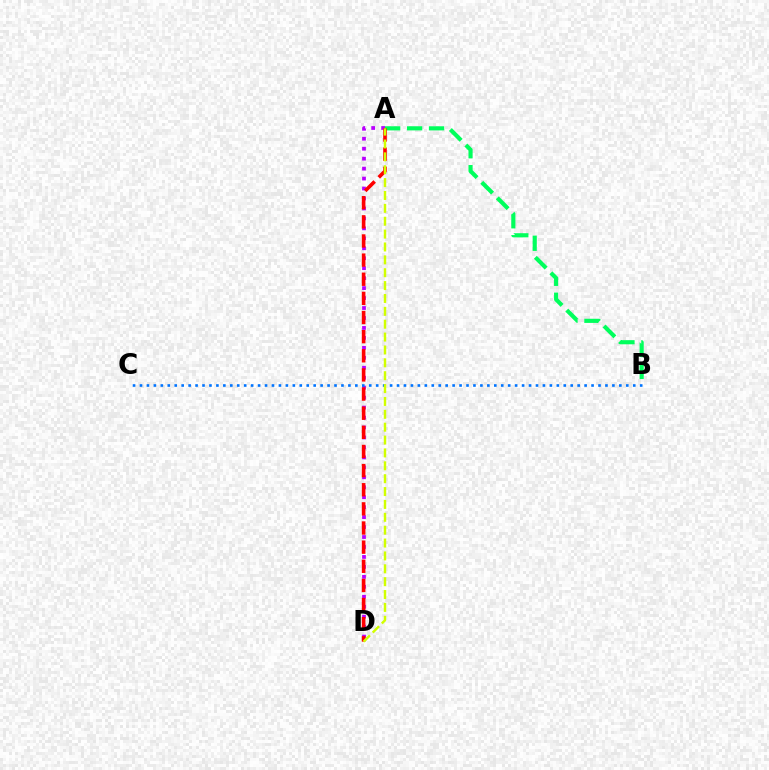{('A', 'D'): [{'color': '#b900ff', 'line_style': 'dotted', 'thickness': 2.71}, {'color': '#ff0000', 'line_style': 'dashed', 'thickness': 2.6}, {'color': '#d1ff00', 'line_style': 'dashed', 'thickness': 1.75}], ('B', 'C'): [{'color': '#0074ff', 'line_style': 'dotted', 'thickness': 1.89}], ('A', 'B'): [{'color': '#00ff5c', 'line_style': 'dashed', 'thickness': 2.98}]}